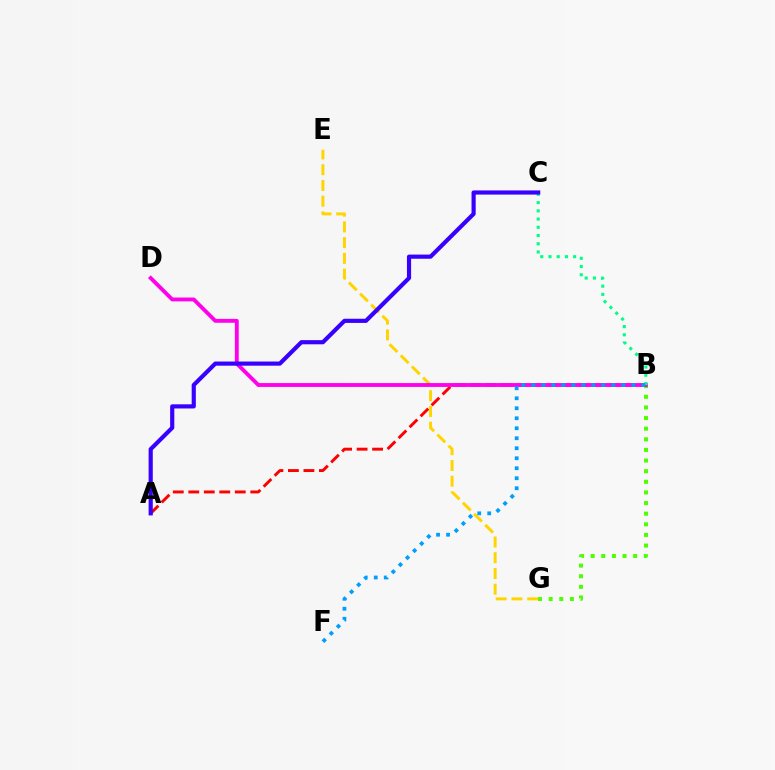{('A', 'B'): [{'color': '#ff0000', 'line_style': 'dashed', 'thickness': 2.11}], ('B', 'G'): [{'color': '#4fff00', 'line_style': 'dotted', 'thickness': 2.89}], ('E', 'G'): [{'color': '#ffd500', 'line_style': 'dashed', 'thickness': 2.14}], ('B', 'D'): [{'color': '#ff00ed', 'line_style': 'solid', 'thickness': 2.77}], ('B', 'C'): [{'color': '#00ff86', 'line_style': 'dotted', 'thickness': 2.24}], ('B', 'F'): [{'color': '#009eff', 'line_style': 'dotted', 'thickness': 2.72}], ('A', 'C'): [{'color': '#3700ff', 'line_style': 'solid', 'thickness': 2.99}]}